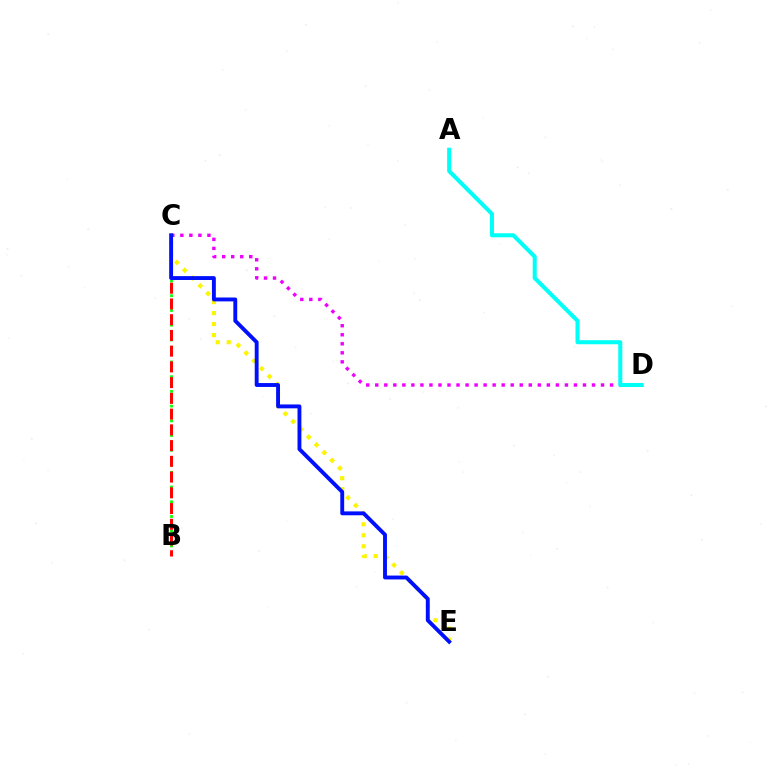{('C', 'D'): [{'color': '#ee00ff', 'line_style': 'dotted', 'thickness': 2.45}], ('B', 'C'): [{'color': '#08ff00', 'line_style': 'dotted', 'thickness': 2.0}, {'color': '#ff0000', 'line_style': 'dashed', 'thickness': 2.14}], ('C', 'E'): [{'color': '#fcf500', 'line_style': 'dotted', 'thickness': 2.99}, {'color': '#0010ff', 'line_style': 'solid', 'thickness': 2.8}], ('A', 'D'): [{'color': '#00fff6', 'line_style': 'solid', 'thickness': 2.91}]}